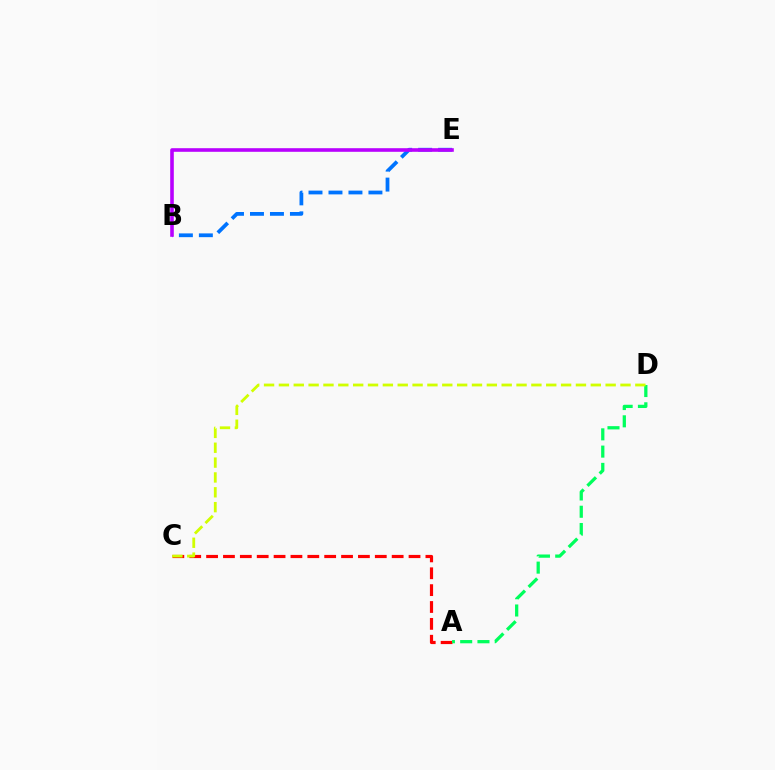{('A', 'C'): [{'color': '#ff0000', 'line_style': 'dashed', 'thickness': 2.29}], ('B', 'E'): [{'color': '#0074ff', 'line_style': 'dashed', 'thickness': 2.71}, {'color': '#b900ff', 'line_style': 'solid', 'thickness': 2.59}], ('A', 'D'): [{'color': '#00ff5c', 'line_style': 'dashed', 'thickness': 2.35}], ('C', 'D'): [{'color': '#d1ff00', 'line_style': 'dashed', 'thickness': 2.02}]}